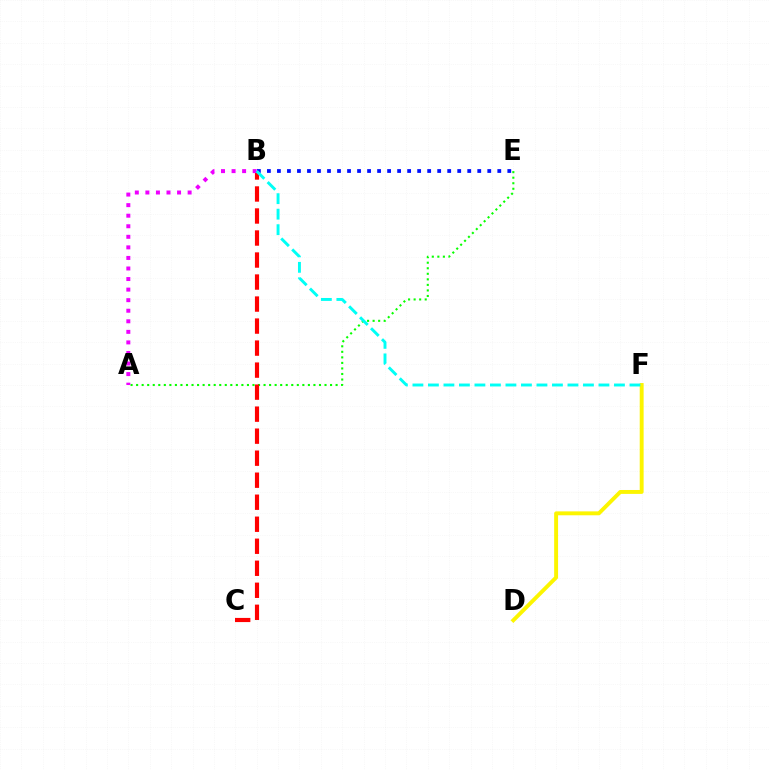{('A', 'E'): [{'color': '#08ff00', 'line_style': 'dotted', 'thickness': 1.51}], ('B', 'E'): [{'color': '#0010ff', 'line_style': 'dotted', 'thickness': 2.72}], ('B', 'C'): [{'color': '#ff0000', 'line_style': 'dashed', 'thickness': 2.99}], ('A', 'B'): [{'color': '#ee00ff', 'line_style': 'dotted', 'thickness': 2.87}], ('D', 'F'): [{'color': '#fcf500', 'line_style': 'solid', 'thickness': 2.81}], ('B', 'F'): [{'color': '#00fff6', 'line_style': 'dashed', 'thickness': 2.11}]}